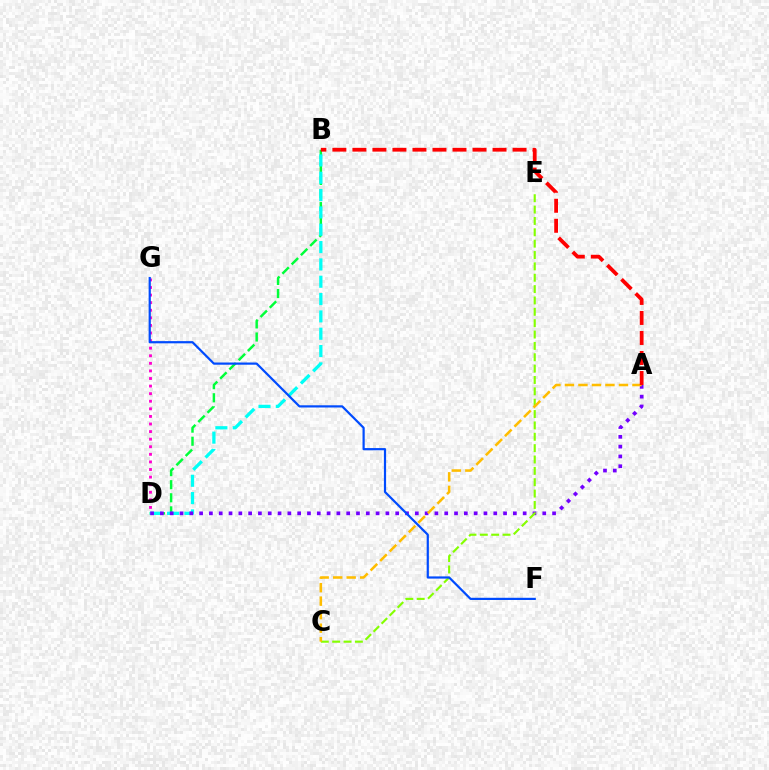{('B', 'D'): [{'color': '#00ff39', 'line_style': 'dashed', 'thickness': 1.78}, {'color': '#00fff6', 'line_style': 'dashed', 'thickness': 2.35}], ('A', 'D'): [{'color': '#7200ff', 'line_style': 'dotted', 'thickness': 2.66}], ('C', 'E'): [{'color': '#84ff00', 'line_style': 'dashed', 'thickness': 1.54}], ('D', 'G'): [{'color': '#ff00cf', 'line_style': 'dotted', 'thickness': 2.06}], ('F', 'G'): [{'color': '#004bff', 'line_style': 'solid', 'thickness': 1.59}], ('A', 'C'): [{'color': '#ffbd00', 'line_style': 'dashed', 'thickness': 1.83}], ('A', 'B'): [{'color': '#ff0000', 'line_style': 'dashed', 'thickness': 2.72}]}